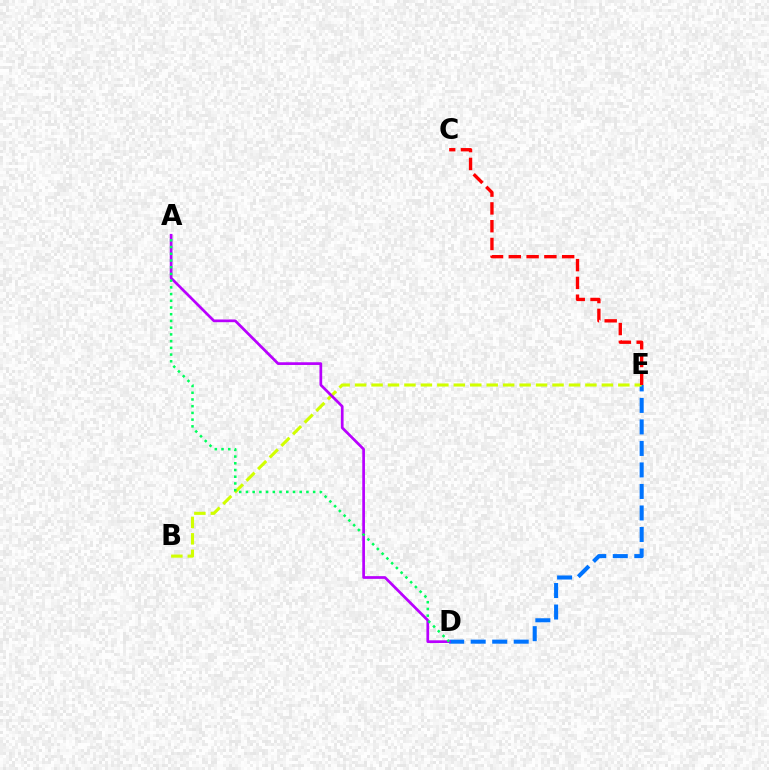{('D', 'E'): [{'color': '#0074ff', 'line_style': 'dashed', 'thickness': 2.92}], ('B', 'E'): [{'color': '#d1ff00', 'line_style': 'dashed', 'thickness': 2.23}], ('A', 'D'): [{'color': '#b900ff', 'line_style': 'solid', 'thickness': 1.95}, {'color': '#00ff5c', 'line_style': 'dotted', 'thickness': 1.83}], ('C', 'E'): [{'color': '#ff0000', 'line_style': 'dashed', 'thickness': 2.42}]}